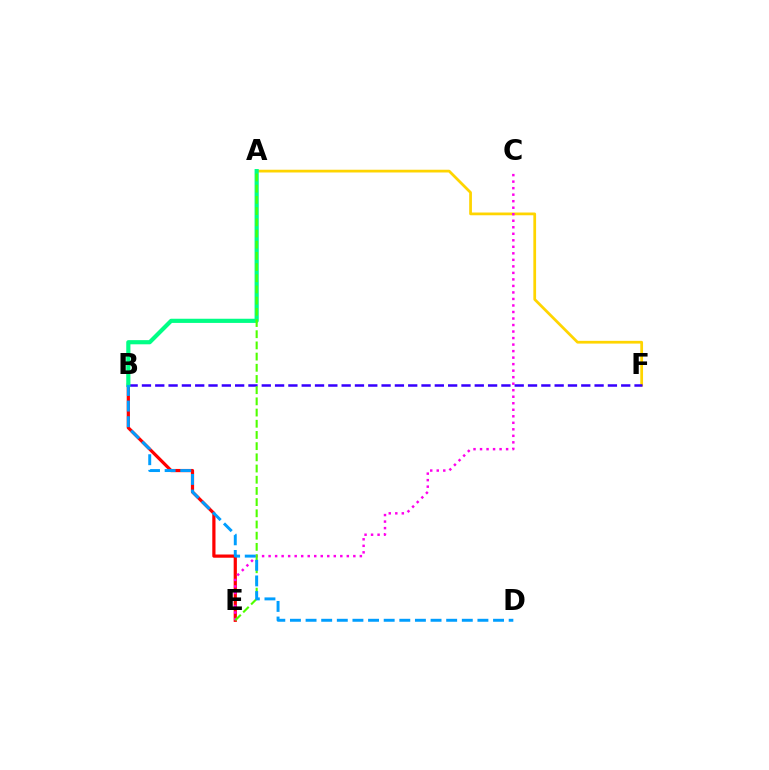{('A', 'F'): [{'color': '#ffd500', 'line_style': 'solid', 'thickness': 1.98}], ('B', 'E'): [{'color': '#ff0000', 'line_style': 'solid', 'thickness': 2.31}], ('C', 'E'): [{'color': '#ff00ed', 'line_style': 'dotted', 'thickness': 1.77}], ('B', 'F'): [{'color': '#3700ff', 'line_style': 'dashed', 'thickness': 1.81}], ('A', 'B'): [{'color': '#00ff86', 'line_style': 'solid', 'thickness': 3.0}], ('A', 'E'): [{'color': '#4fff00', 'line_style': 'dashed', 'thickness': 1.52}], ('B', 'D'): [{'color': '#009eff', 'line_style': 'dashed', 'thickness': 2.12}]}